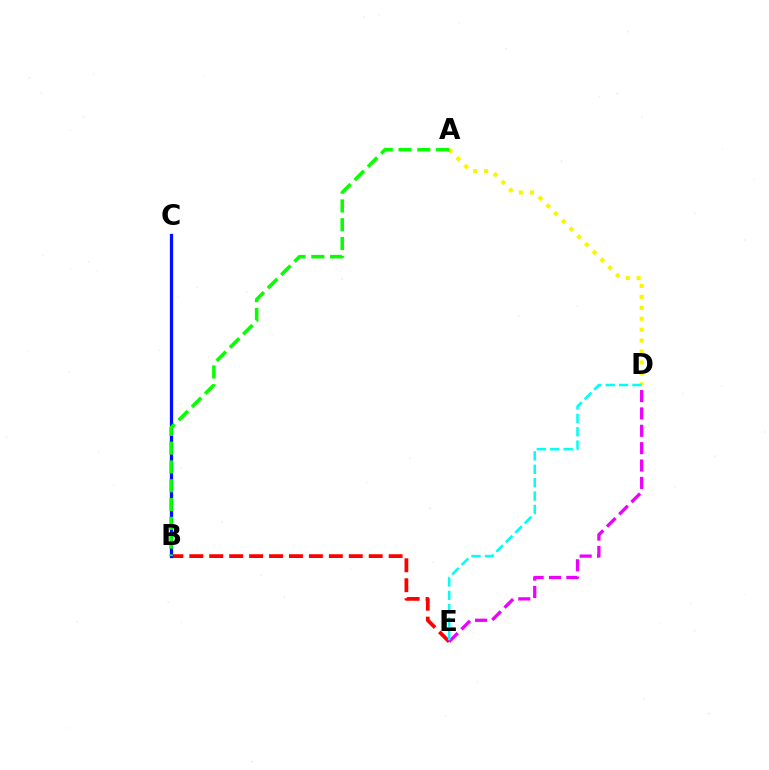{('B', 'E'): [{'color': '#ff0000', 'line_style': 'dashed', 'thickness': 2.71}], ('B', 'C'): [{'color': '#0010ff', 'line_style': 'solid', 'thickness': 2.35}], ('A', 'D'): [{'color': '#fcf500', 'line_style': 'dotted', 'thickness': 2.97}], ('D', 'E'): [{'color': '#ee00ff', 'line_style': 'dashed', 'thickness': 2.36}, {'color': '#00fff6', 'line_style': 'dashed', 'thickness': 1.82}], ('A', 'B'): [{'color': '#08ff00', 'line_style': 'dashed', 'thickness': 2.55}]}